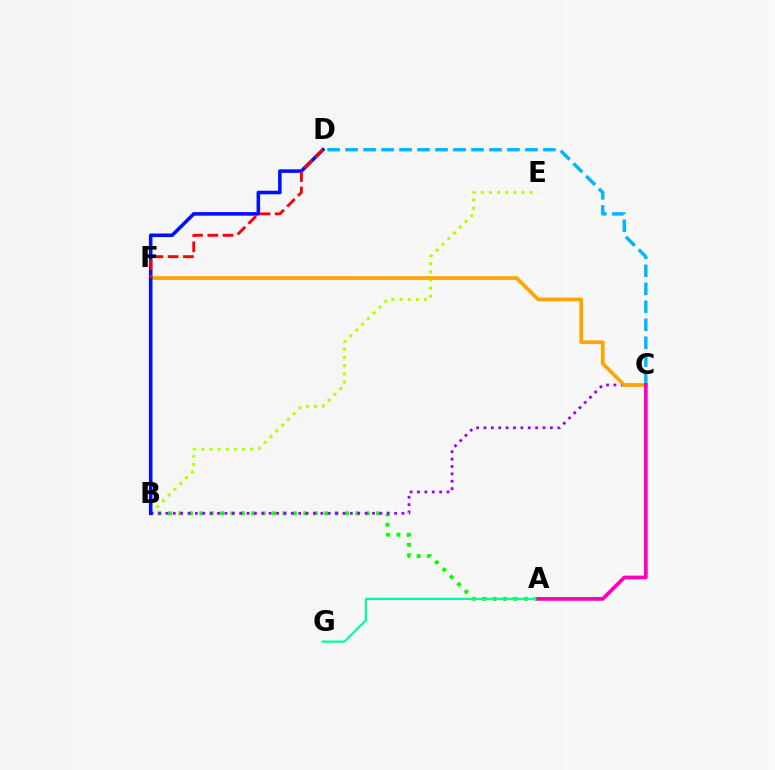{('A', 'B'): [{'color': '#08ff00', 'line_style': 'dotted', 'thickness': 2.83}], ('B', 'E'): [{'color': '#b3ff00', 'line_style': 'dotted', 'thickness': 2.21}], ('A', 'G'): [{'color': '#00ff9d', 'line_style': 'solid', 'thickness': 1.62}], ('B', 'C'): [{'color': '#9b00ff', 'line_style': 'dotted', 'thickness': 2.0}], ('C', 'F'): [{'color': '#ffa500', 'line_style': 'solid', 'thickness': 2.68}], ('B', 'D'): [{'color': '#0010ff', 'line_style': 'solid', 'thickness': 2.57}], ('D', 'F'): [{'color': '#ff0000', 'line_style': 'dashed', 'thickness': 2.07}], ('C', 'D'): [{'color': '#00b5ff', 'line_style': 'dashed', 'thickness': 2.44}], ('A', 'C'): [{'color': '#ff00bd', 'line_style': 'solid', 'thickness': 2.69}]}